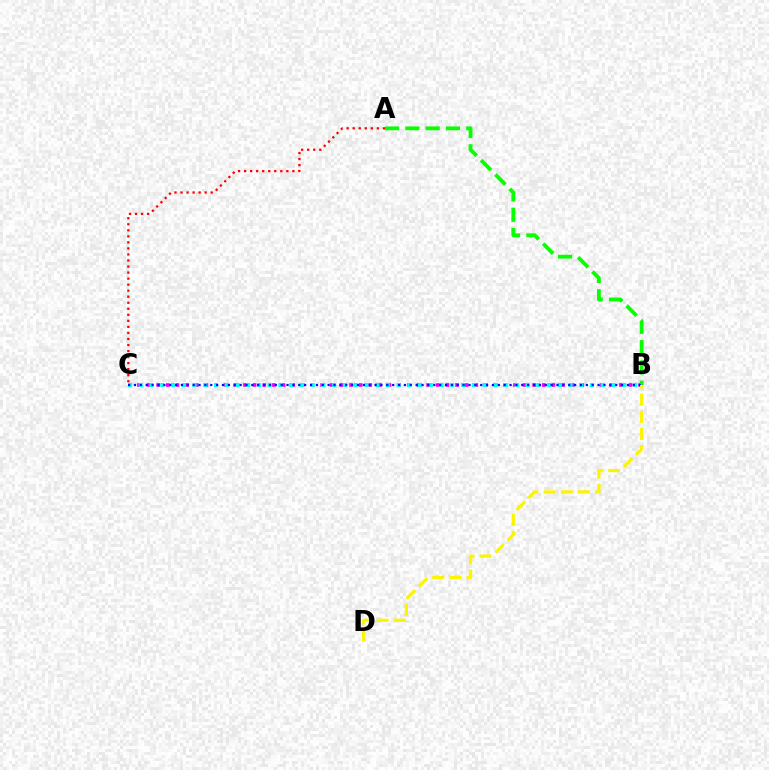{('B', 'C'): [{'color': '#ee00ff', 'line_style': 'dotted', 'thickness': 2.62}, {'color': '#00fff6', 'line_style': 'dotted', 'thickness': 2.92}, {'color': '#0010ff', 'line_style': 'dotted', 'thickness': 1.59}], ('A', 'C'): [{'color': '#ff0000', 'line_style': 'dotted', 'thickness': 1.64}], ('A', 'B'): [{'color': '#08ff00', 'line_style': 'dashed', 'thickness': 2.76}], ('B', 'D'): [{'color': '#fcf500', 'line_style': 'dashed', 'thickness': 2.33}]}